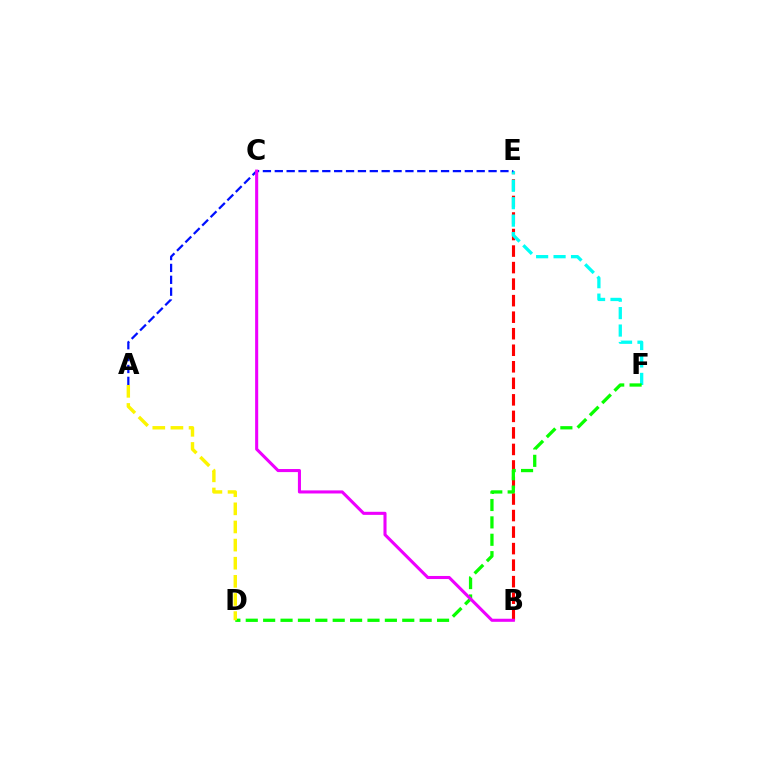{('B', 'E'): [{'color': '#ff0000', 'line_style': 'dashed', 'thickness': 2.25}], ('E', 'F'): [{'color': '#00fff6', 'line_style': 'dashed', 'thickness': 2.37}], ('A', 'E'): [{'color': '#0010ff', 'line_style': 'dashed', 'thickness': 1.61}], ('D', 'F'): [{'color': '#08ff00', 'line_style': 'dashed', 'thickness': 2.36}], ('A', 'D'): [{'color': '#fcf500', 'line_style': 'dashed', 'thickness': 2.46}], ('B', 'C'): [{'color': '#ee00ff', 'line_style': 'solid', 'thickness': 2.21}]}